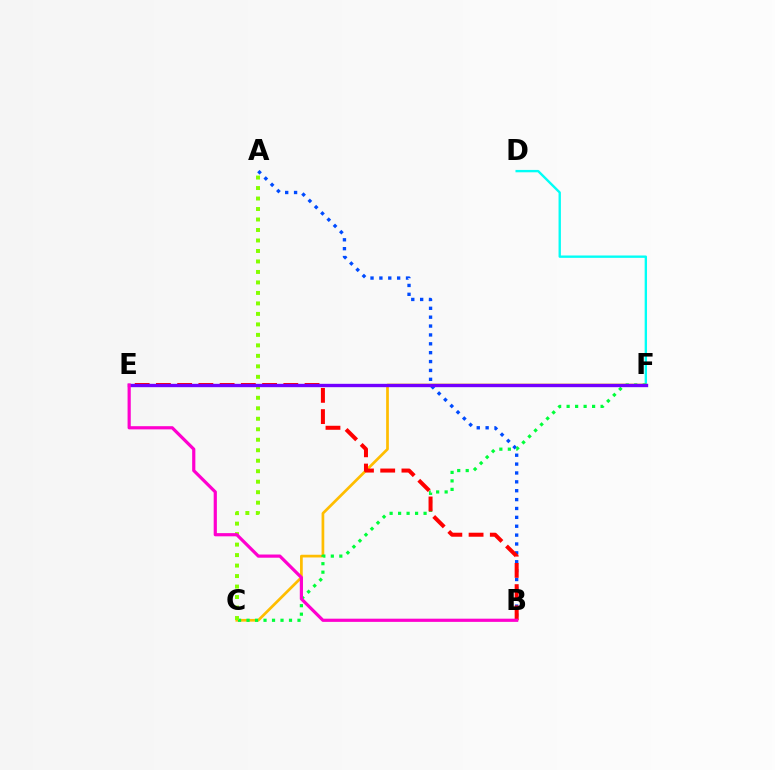{('A', 'B'): [{'color': '#004bff', 'line_style': 'dotted', 'thickness': 2.41}], ('D', 'F'): [{'color': '#00fff6', 'line_style': 'solid', 'thickness': 1.7}], ('C', 'F'): [{'color': '#ffbd00', 'line_style': 'solid', 'thickness': 1.95}, {'color': '#00ff39', 'line_style': 'dotted', 'thickness': 2.31}], ('A', 'C'): [{'color': '#84ff00', 'line_style': 'dotted', 'thickness': 2.85}], ('B', 'E'): [{'color': '#ff0000', 'line_style': 'dashed', 'thickness': 2.88}, {'color': '#ff00cf', 'line_style': 'solid', 'thickness': 2.3}], ('E', 'F'): [{'color': '#7200ff', 'line_style': 'solid', 'thickness': 2.42}]}